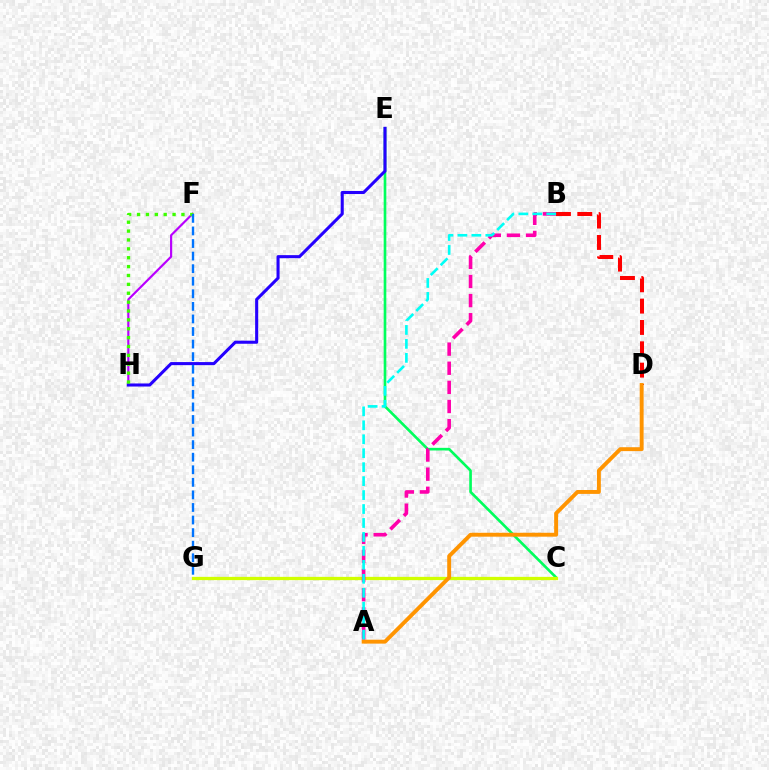{('C', 'E'): [{'color': '#00ff5c', 'line_style': 'solid', 'thickness': 1.91}], ('C', 'G'): [{'color': '#d1ff00', 'line_style': 'solid', 'thickness': 2.37}], ('A', 'B'): [{'color': '#ff00ac', 'line_style': 'dashed', 'thickness': 2.6}, {'color': '#00fff6', 'line_style': 'dashed', 'thickness': 1.9}], ('B', 'D'): [{'color': '#ff0000', 'line_style': 'dashed', 'thickness': 2.9}], ('F', 'H'): [{'color': '#b900ff', 'line_style': 'solid', 'thickness': 1.56}, {'color': '#3dff00', 'line_style': 'dotted', 'thickness': 2.41}], ('A', 'D'): [{'color': '#ff9400', 'line_style': 'solid', 'thickness': 2.81}], ('E', 'H'): [{'color': '#2500ff', 'line_style': 'solid', 'thickness': 2.21}], ('F', 'G'): [{'color': '#0074ff', 'line_style': 'dashed', 'thickness': 1.71}]}